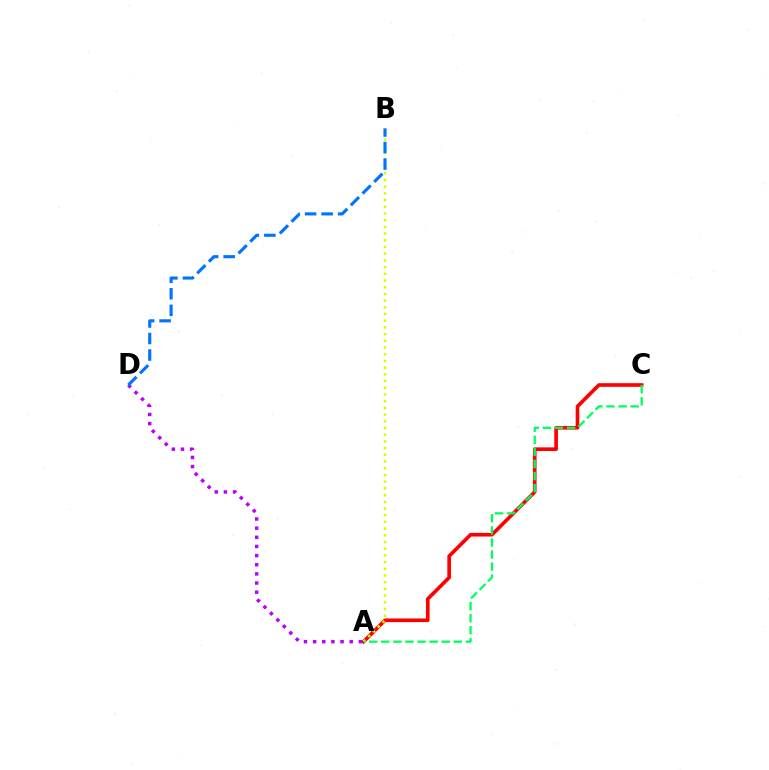{('A', 'C'): [{'color': '#ff0000', 'line_style': 'solid', 'thickness': 2.63}, {'color': '#00ff5c', 'line_style': 'dashed', 'thickness': 1.64}], ('A', 'B'): [{'color': '#d1ff00', 'line_style': 'dotted', 'thickness': 1.82}], ('A', 'D'): [{'color': '#b900ff', 'line_style': 'dotted', 'thickness': 2.49}], ('B', 'D'): [{'color': '#0074ff', 'line_style': 'dashed', 'thickness': 2.25}]}